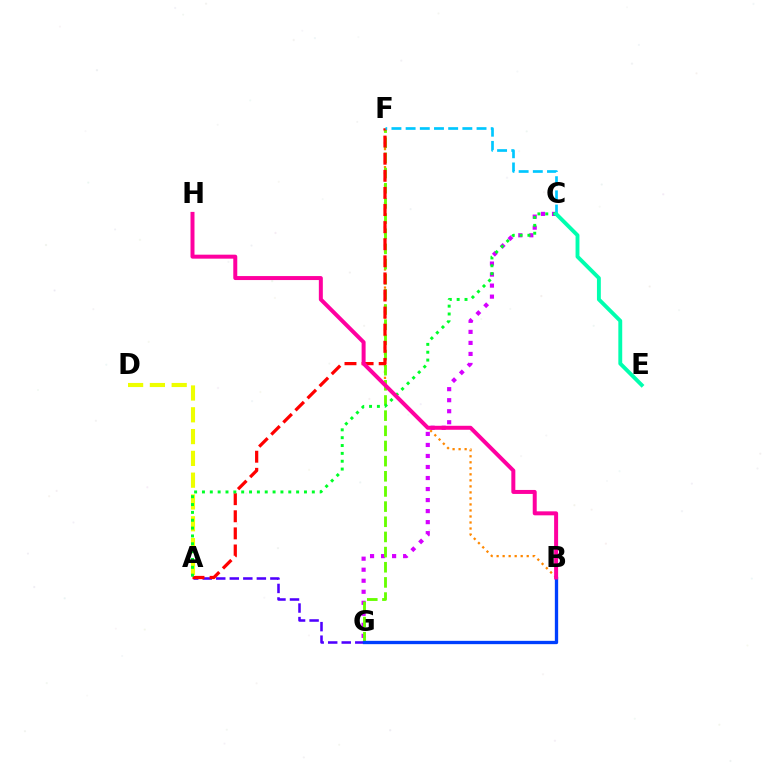{('B', 'F'): [{'color': '#ff8800', 'line_style': 'dotted', 'thickness': 1.64}], ('A', 'D'): [{'color': '#eeff00', 'line_style': 'dashed', 'thickness': 2.96}], ('C', 'G'): [{'color': '#d600ff', 'line_style': 'dotted', 'thickness': 3.0}], ('A', 'G'): [{'color': '#4f00ff', 'line_style': 'dashed', 'thickness': 1.84}], ('F', 'G'): [{'color': '#66ff00', 'line_style': 'dashed', 'thickness': 2.06}], ('A', 'F'): [{'color': '#ff0000', 'line_style': 'dashed', 'thickness': 2.32}], ('B', 'G'): [{'color': '#003fff', 'line_style': 'solid', 'thickness': 2.39}], ('A', 'C'): [{'color': '#00ff27', 'line_style': 'dotted', 'thickness': 2.13}], ('C', 'F'): [{'color': '#00c7ff', 'line_style': 'dashed', 'thickness': 1.93}], ('C', 'E'): [{'color': '#00ffaf', 'line_style': 'solid', 'thickness': 2.79}], ('B', 'H'): [{'color': '#ff00a0', 'line_style': 'solid', 'thickness': 2.87}]}